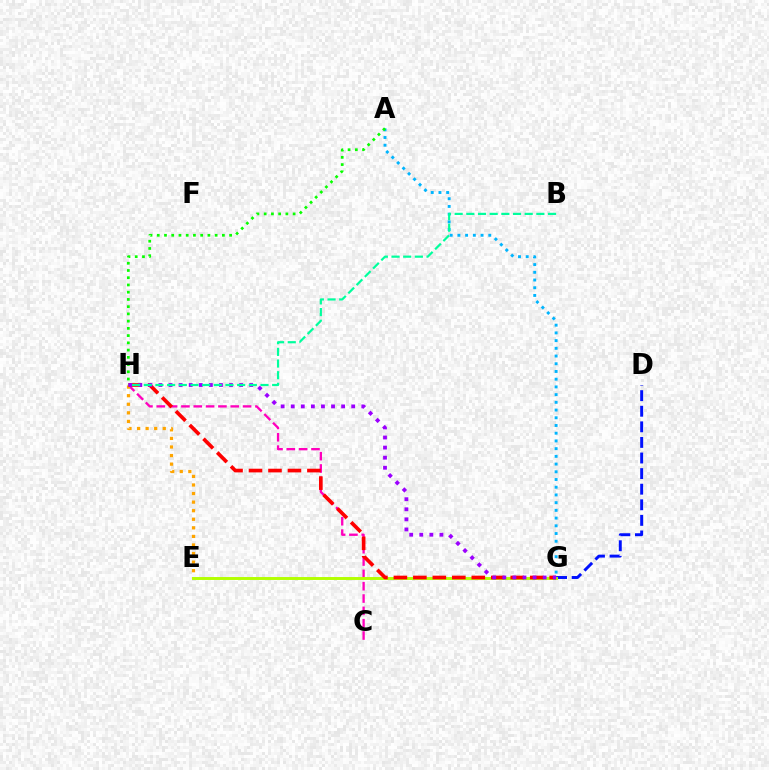{('D', 'G'): [{'color': '#0010ff', 'line_style': 'dashed', 'thickness': 2.12}], ('A', 'G'): [{'color': '#00b5ff', 'line_style': 'dotted', 'thickness': 2.1}], ('C', 'H'): [{'color': '#ff00bd', 'line_style': 'dashed', 'thickness': 1.68}], ('E', 'H'): [{'color': '#ffa500', 'line_style': 'dotted', 'thickness': 2.33}], ('A', 'H'): [{'color': '#08ff00', 'line_style': 'dotted', 'thickness': 1.97}], ('E', 'G'): [{'color': '#b3ff00', 'line_style': 'solid', 'thickness': 2.11}], ('G', 'H'): [{'color': '#ff0000', 'line_style': 'dashed', 'thickness': 2.65}, {'color': '#9b00ff', 'line_style': 'dotted', 'thickness': 2.74}], ('B', 'H'): [{'color': '#00ff9d', 'line_style': 'dashed', 'thickness': 1.59}]}